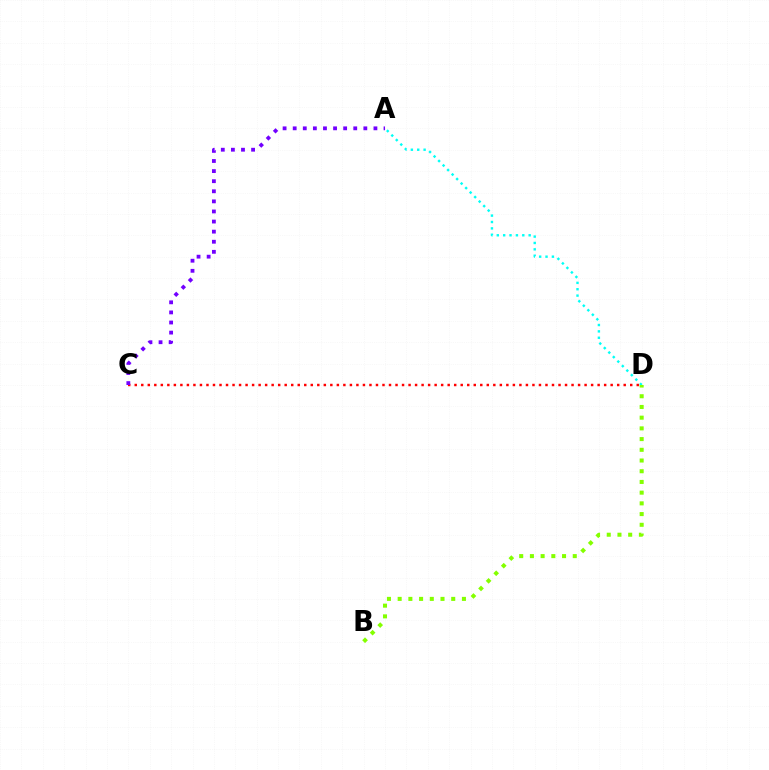{('C', 'D'): [{'color': '#ff0000', 'line_style': 'dotted', 'thickness': 1.77}], ('A', 'C'): [{'color': '#7200ff', 'line_style': 'dotted', 'thickness': 2.74}], ('A', 'D'): [{'color': '#00fff6', 'line_style': 'dotted', 'thickness': 1.73}], ('B', 'D'): [{'color': '#84ff00', 'line_style': 'dotted', 'thickness': 2.91}]}